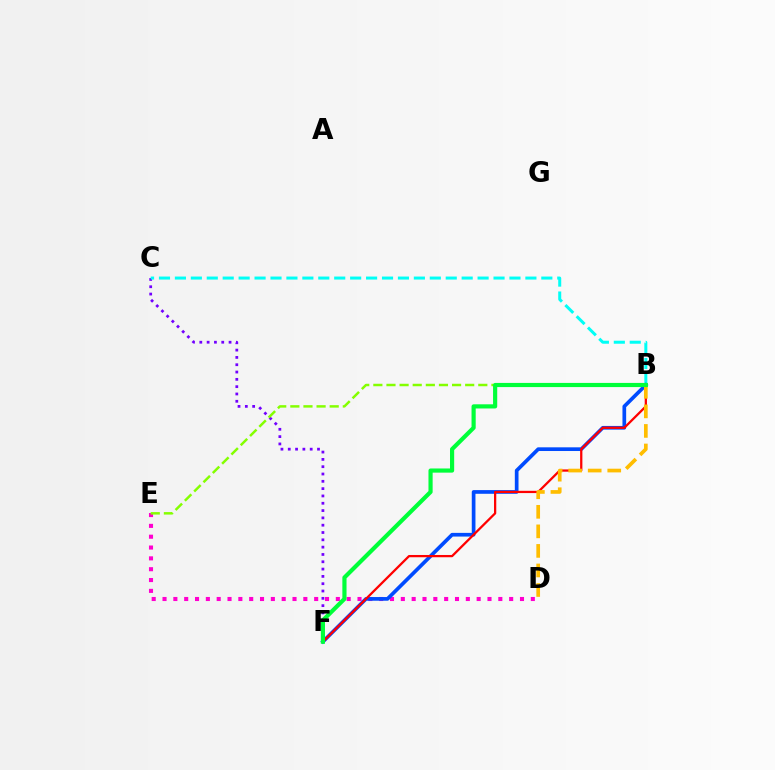{('C', 'F'): [{'color': '#7200ff', 'line_style': 'dotted', 'thickness': 1.99}], ('B', 'C'): [{'color': '#00fff6', 'line_style': 'dashed', 'thickness': 2.16}], ('D', 'E'): [{'color': '#ff00cf', 'line_style': 'dotted', 'thickness': 2.94}], ('B', 'E'): [{'color': '#84ff00', 'line_style': 'dashed', 'thickness': 1.78}], ('B', 'F'): [{'color': '#004bff', 'line_style': 'solid', 'thickness': 2.66}, {'color': '#ff0000', 'line_style': 'solid', 'thickness': 1.63}, {'color': '#00ff39', 'line_style': 'solid', 'thickness': 3.0}], ('B', 'D'): [{'color': '#ffbd00', 'line_style': 'dashed', 'thickness': 2.66}]}